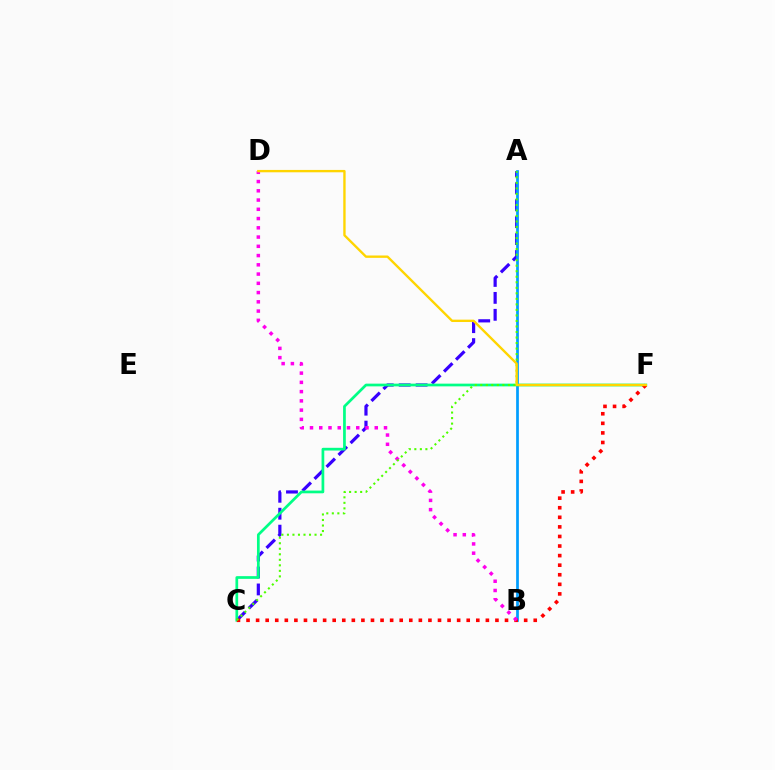{('A', 'C'): [{'color': '#3700ff', 'line_style': 'dashed', 'thickness': 2.3}, {'color': '#4fff00', 'line_style': 'dotted', 'thickness': 1.5}], ('A', 'B'): [{'color': '#009eff', 'line_style': 'solid', 'thickness': 1.96}], ('C', 'F'): [{'color': '#00ff86', 'line_style': 'solid', 'thickness': 1.96}, {'color': '#ff0000', 'line_style': 'dotted', 'thickness': 2.6}], ('B', 'D'): [{'color': '#ff00ed', 'line_style': 'dotted', 'thickness': 2.51}], ('D', 'F'): [{'color': '#ffd500', 'line_style': 'solid', 'thickness': 1.7}]}